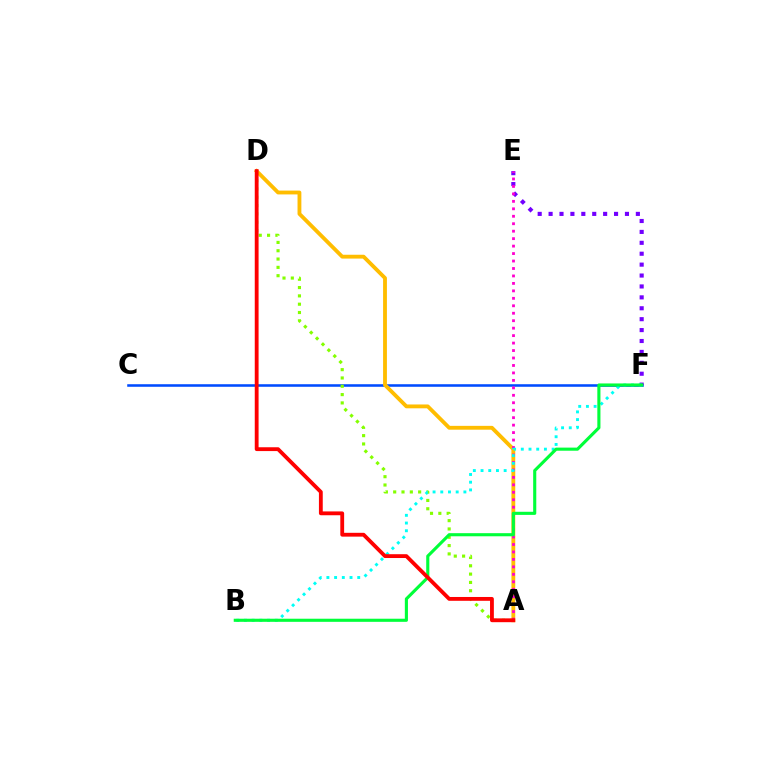{('C', 'F'): [{'color': '#004bff', 'line_style': 'solid', 'thickness': 1.84}], ('A', 'D'): [{'color': '#84ff00', 'line_style': 'dotted', 'thickness': 2.26}, {'color': '#ffbd00', 'line_style': 'solid', 'thickness': 2.76}, {'color': '#ff0000', 'line_style': 'solid', 'thickness': 2.75}], ('E', 'F'): [{'color': '#7200ff', 'line_style': 'dotted', 'thickness': 2.96}], ('A', 'E'): [{'color': '#ff00cf', 'line_style': 'dotted', 'thickness': 2.03}], ('B', 'F'): [{'color': '#00fff6', 'line_style': 'dotted', 'thickness': 2.09}, {'color': '#00ff39', 'line_style': 'solid', 'thickness': 2.24}]}